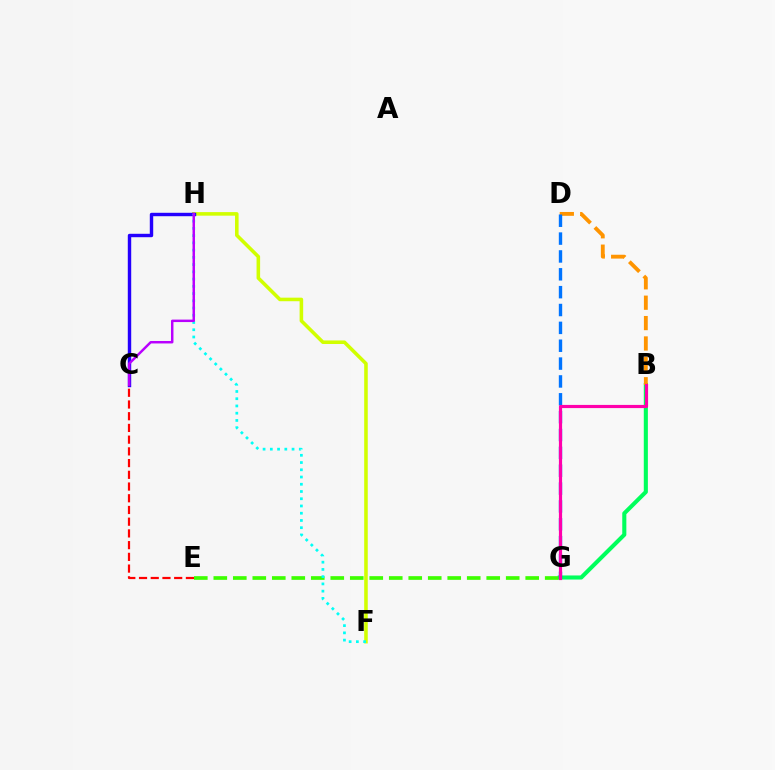{('F', 'H'): [{'color': '#d1ff00', 'line_style': 'solid', 'thickness': 2.57}, {'color': '#00fff6', 'line_style': 'dotted', 'thickness': 1.97}], ('C', 'H'): [{'color': '#2500ff', 'line_style': 'solid', 'thickness': 2.46}, {'color': '#b900ff', 'line_style': 'solid', 'thickness': 1.78}], ('B', 'G'): [{'color': '#00ff5c', 'line_style': 'solid', 'thickness': 2.94}, {'color': '#ff00ac', 'line_style': 'solid', 'thickness': 2.28}], ('B', 'D'): [{'color': '#ff9400', 'line_style': 'dashed', 'thickness': 2.77}], ('E', 'G'): [{'color': '#3dff00', 'line_style': 'dashed', 'thickness': 2.65}], ('D', 'G'): [{'color': '#0074ff', 'line_style': 'dashed', 'thickness': 2.43}], ('C', 'E'): [{'color': '#ff0000', 'line_style': 'dashed', 'thickness': 1.59}]}